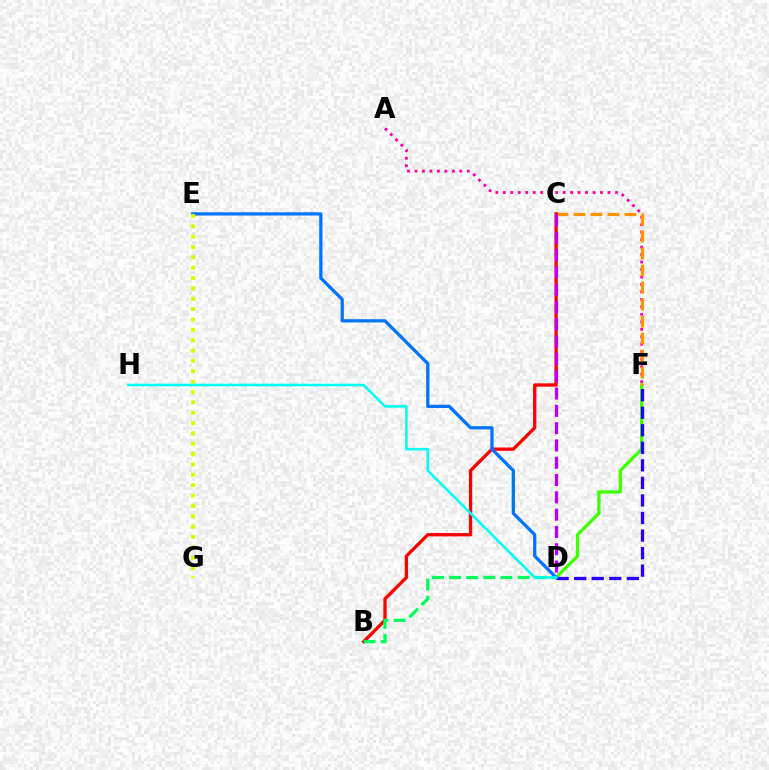{('A', 'F'): [{'color': '#ff00ac', 'line_style': 'dotted', 'thickness': 2.03}], ('D', 'F'): [{'color': '#3dff00', 'line_style': 'solid', 'thickness': 2.35}, {'color': '#2500ff', 'line_style': 'dashed', 'thickness': 2.38}], ('C', 'F'): [{'color': '#ff9400', 'line_style': 'dashed', 'thickness': 2.31}], ('B', 'C'): [{'color': '#ff0000', 'line_style': 'solid', 'thickness': 2.38}], ('C', 'D'): [{'color': '#b900ff', 'line_style': 'dashed', 'thickness': 2.35}], ('B', 'D'): [{'color': '#00ff5c', 'line_style': 'dashed', 'thickness': 2.33}], ('D', 'E'): [{'color': '#0074ff', 'line_style': 'solid', 'thickness': 2.34}], ('D', 'H'): [{'color': '#00fff6', 'line_style': 'solid', 'thickness': 1.85}], ('E', 'G'): [{'color': '#d1ff00', 'line_style': 'dotted', 'thickness': 2.81}]}